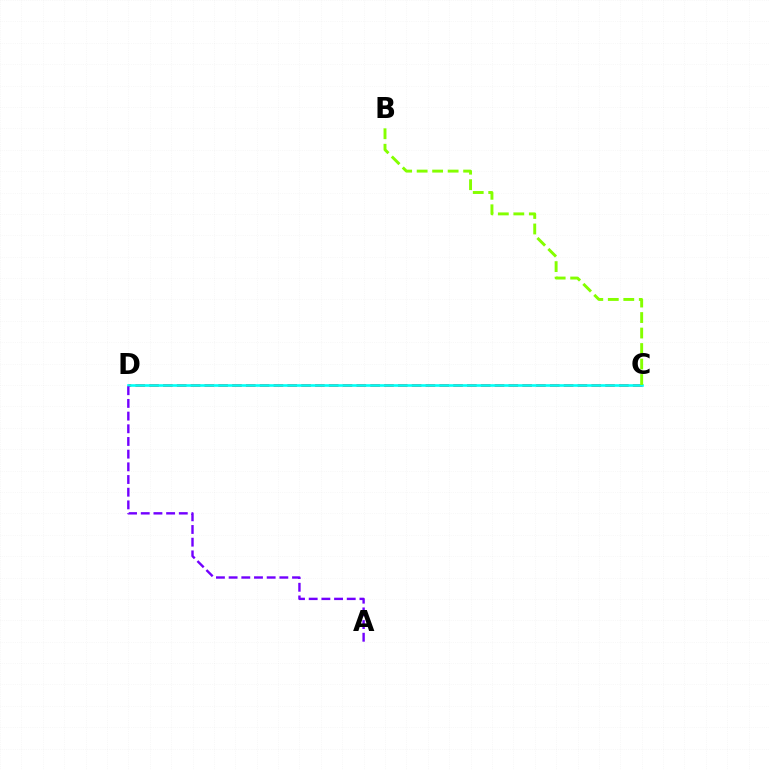{('C', 'D'): [{'color': '#ff0000', 'line_style': 'dashed', 'thickness': 1.88}, {'color': '#00fff6', 'line_style': 'solid', 'thickness': 1.88}], ('A', 'D'): [{'color': '#7200ff', 'line_style': 'dashed', 'thickness': 1.72}], ('B', 'C'): [{'color': '#84ff00', 'line_style': 'dashed', 'thickness': 2.11}]}